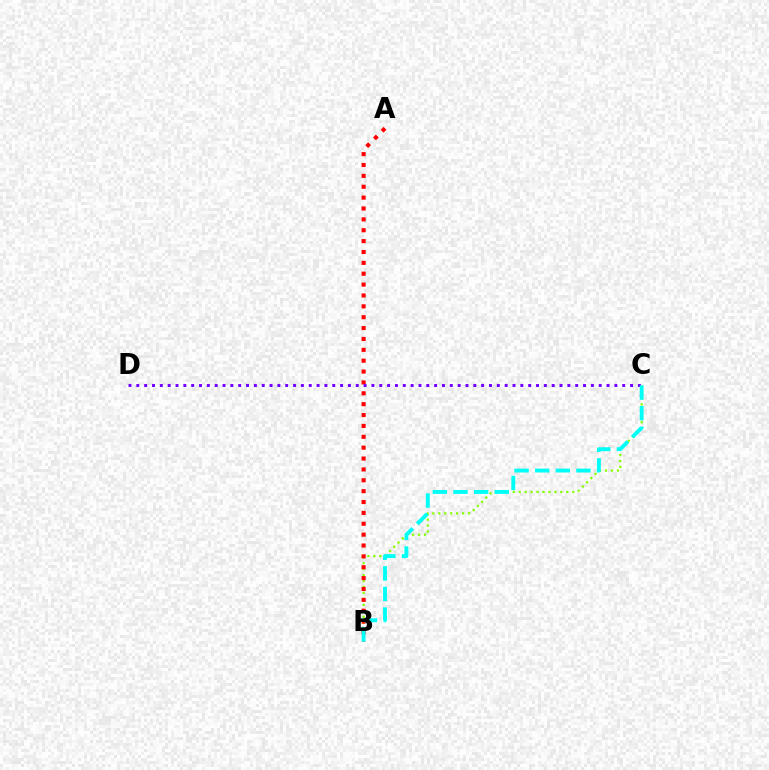{('B', 'C'): [{'color': '#84ff00', 'line_style': 'dotted', 'thickness': 1.62}, {'color': '#00fff6', 'line_style': 'dashed', 'thickness': 2.8}], ('A', 'B'): [{'color': '#ff0000', 'line_style': 'dotted', 'thickness': 2.95}], ('C', 'D'): [{'color': '#7200ff', 'line_style': 'dotted', 'thickness': 2.13}]}